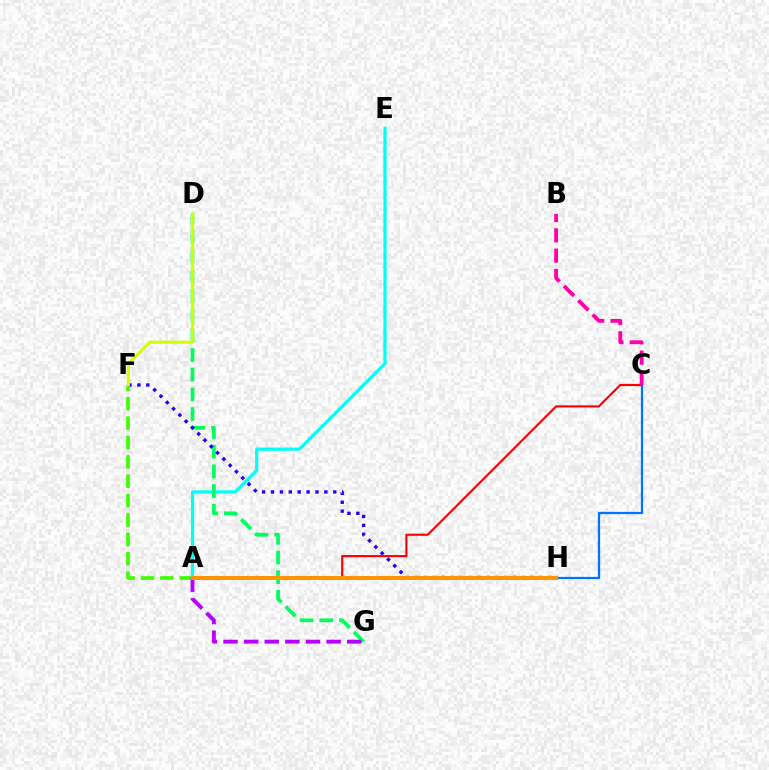{('A', 'F'): [{'color': '#3dff00', 'line_style': 'dashed', 'thickness': 2.63}], ('A', 'E'): [{'color': '#00fff6', 'line_style': 'solid', 'thickness': 2.31}], ('D', 'G'): [{'color': '#00ff5c', 'line_style': 'dashed', 'thickness': 2.67}], ('C', 'H'): [{'color': '#0074ff', 'line_style': 'solid', 'thickness': 1.62}], ('A', 'G'): [{'color': '#b900ff', 'line_style': 'dashed', 'thickness': 2.8}], ('F', 'H'): [{'color': '#2500ff', 'line_style': 'dotted', 'thickness': 2.42}], ('D', 'F'): [{'color': '#d1ff00', 'line_style': 'solid', 'thickness': 2.25}], ('A', 'C'): [{'color': '#ff0000', 'line_style': 'solid', 'thickness': 1.55}], ('A', 'H'): [{'color': '#ff9400', 'line_style': 'solid', 'thickness': 2.87}], ('B', 'C'): [{'color': '#ff00ac', 'line_style': 'dashed', 'thickness': 2.76}]}